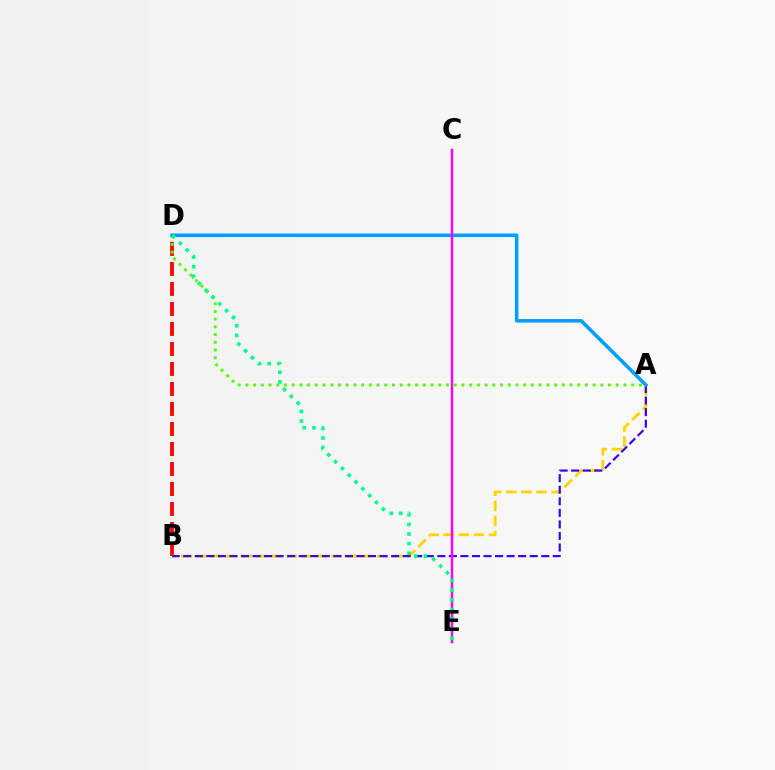{('B', 'D'): [{'color': '#ff0000', 'line_style': 'dashed', 'thickness': 2.72}], ('A', 'B'): [{'color': '#ffd500', 'line_style': 'dashed', 'thickness': 2.05}, {'color': '#3700ff', 'line_style': 'dashed', 'thickness': 1.57}], ('A', 'D'): [{'color': '#4fff00', 'line_style': 'dotted', 'thickness': 2.1}, {'color': '#009eff', 'line_style': 'solid', 'thickness': 2.55}], ('C', 'E'): [{'color': '#ff00ed', 'line_style': 'solid', 'thickness': 1.8}], ('D', 'E'): [{'color': '#00ff86', 'line_style': 'dotted', 'thickness': 2.62}]}